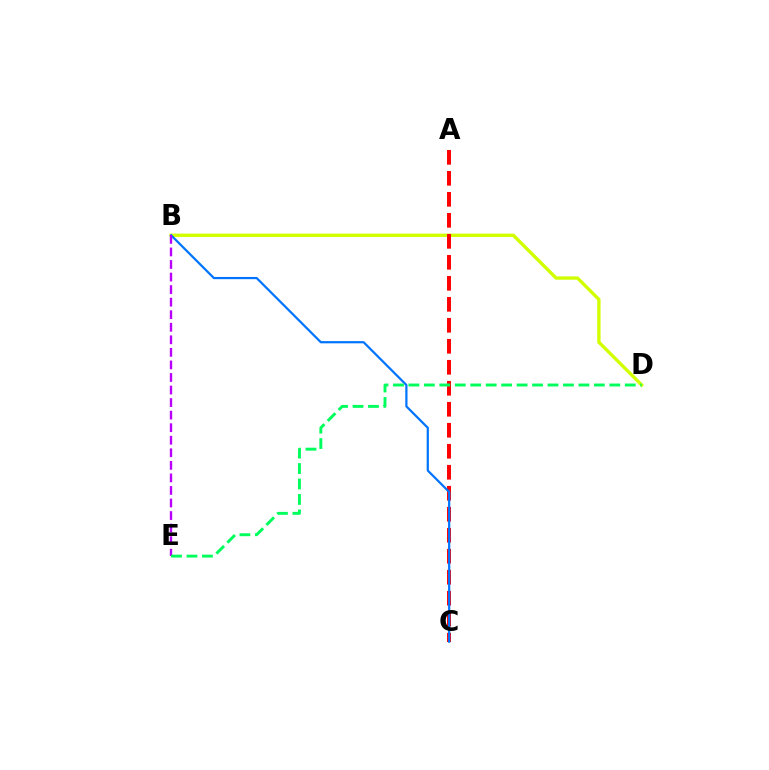{('B', 'D'): [{'color': '#d1ff00', 'line_style': 'solid', 'thickness': 2.41}], ('A', 'C'): [{'color': '#ff0000', 'line_style': 'dashed', 'thickness': 2.85}], ('B', 'C'): [{'color': '#0074ff', 'line_style': 'solid', 'thickness': 1.59}], ('B', 'E'): [{'color': '#b900ff', 'line_style': 'dashed', 'thickness': 1.71}], ('D', 'E'): [{'color': '#00ff5c', 'line_style': 'dashed', 'thickness': 2.1}]}